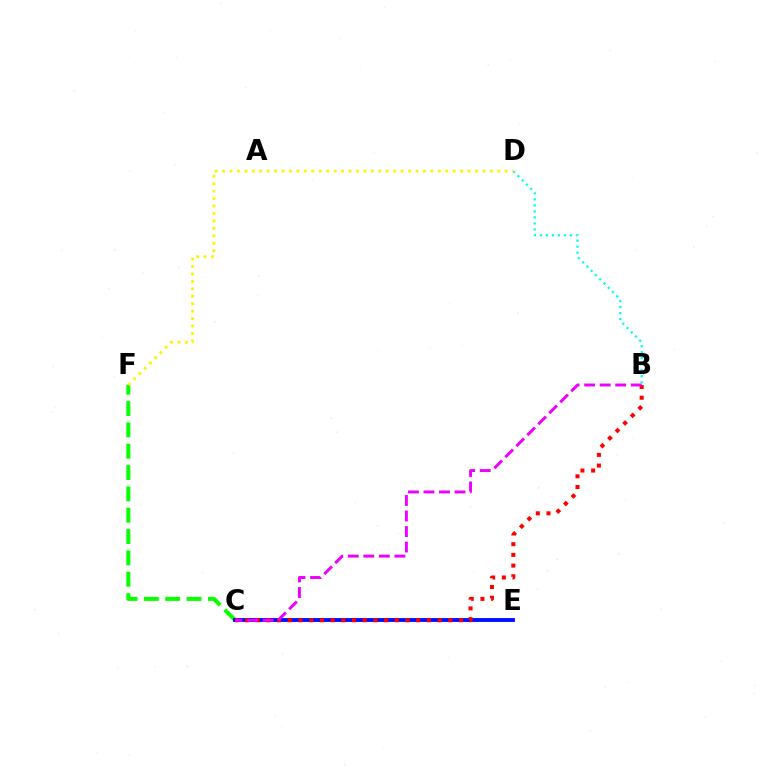{('C', 'F'): [{'color': '#08ff00', 'line_style': 'dashed', 'thickness': 2.9}], ('B', 'D'): [{'color': '#00fff6', 'line_style': 'dotted', 'thickness': 1.63}], ('C', 'E'): [{'color': '#0010ff', 'line_style': 'solid', 'thickness': 2.8}], ('B', 'C'): [{'color': '#ff0000', 'line_style': 'dotted', 'thickness': 2.91}, {'color': '#ee00ff', 'line_style': 'dashed', 'thickness': 2.11}], ('D', 'F'): [{'color': '#fcf500', 'line_style': 'dotted', 'thickness': 2.02}]}